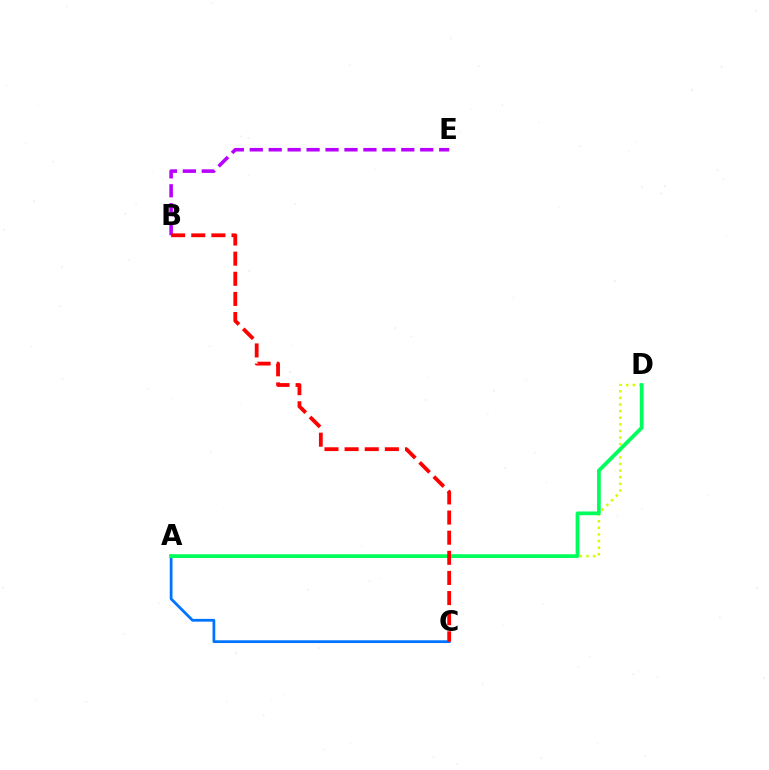{('A', 'C'): [{'color': '#0074ff', 'line_style': 'solid', 'thickness': 1.99}], ('B', 'E'): [{'color': '#b900ff', 'line_style': 'dashed', 'thickness': 2.57}], ('A', 'D'): [{'color': '#d1ff00', 'line_style': 'dotted', 'thickness': 1.8}, {'color': '#00ff5c', 'line_style': 'solid', 'thickness': 2.7}], ('B', 'C'): [{'color': '#ff0000', 'line_style': 'dashed', 'thickness': 2.73}]}